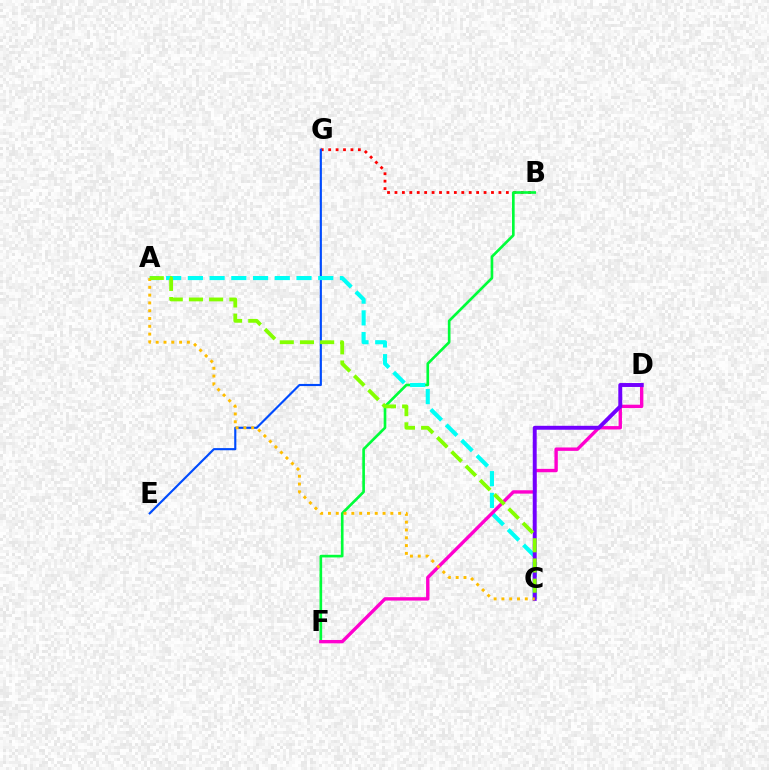{('B', 'G'): [{'color': '#ff0000', 'line_style': 'dotted', 'thickness': 2.02}], ('E', 'G'): [{'color': '#004bff', 'line_style': 'solid', 'thickness': 1.54}], ('B', 'F'): [{'color': '#00ff39', 'line_style': 'solid', 'thickness': 1.91}], ('A', 'C'): [{'color': '#00fff6', 'line_style': 'dashed', 'thickness': 2.95}, {'color': '#ffbd00', 'line_style': 'dotted', 'thickness': 2.12}, {'color': '#84ff00', 'line_style': 'dashed', 'thickness': 2.74}], ('D', 'F'): [{'color': '#ff00cf', 'line_style': 'solid', 'thickness': 2.43}], ('C', 'D'): [{'color': '#7200ff', 'line_style': 'solid', 'thickness': 2.83}]}